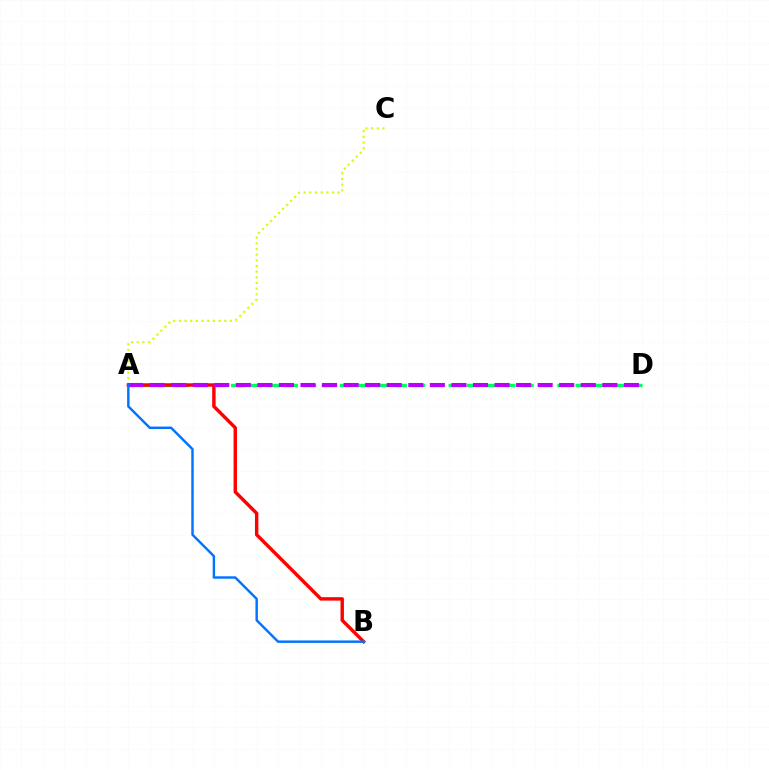{('A', 'C'): [{'color': '#d1ff00', 'line_style': 'dotted', 'thickness': 1.54}], ('A', 'D'): [{'color': '#00ff5c', 'line_style': 'dashed', 'thickness': 2.46}, {'color': '#b900ff', 'line_style': 'dashed', 'thickness': 2.93}], ('A', 'B'): [{'color': '#ff0000', 'line_style': 'solid', 'thickness': 2.46}, {'color': '#0074ff', 'line_style': 'solid', 'thickness': 1.76}]}